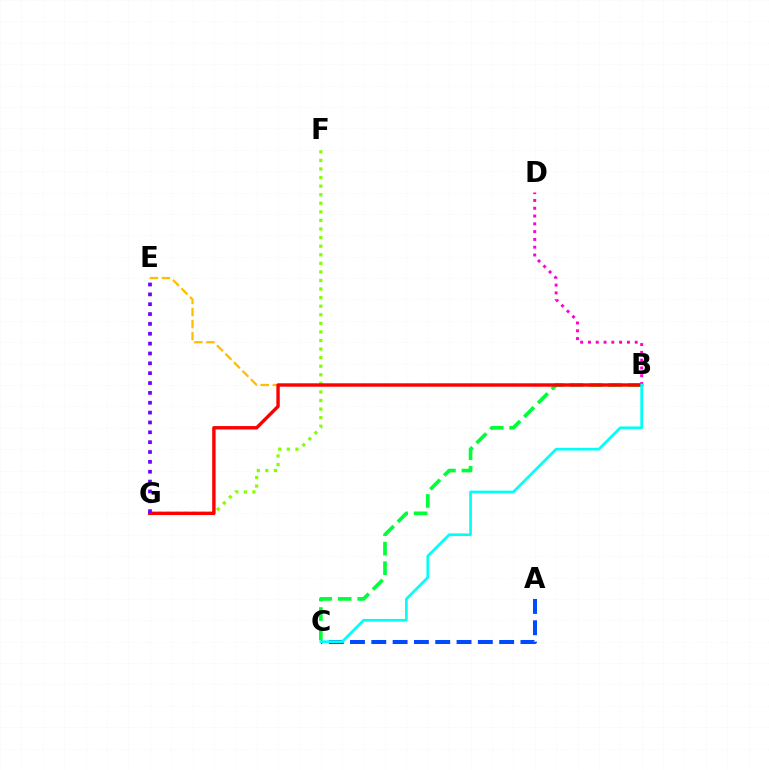{('A', 'C'): [{'color': '#004bff', 'line_style': 'dashed', 'thickness': 2.89}], ('F', 'G'): [{'color': '#84ff00', 'line_style': 'dotted', 'thickness': 2.33}], ('B', 'D'): [{'color': '#ff00cf', 'line_style': 'dotted', 'thickness': 2.12}], ('B', 'E'): [{'color': '#ffbd00', 'line_style': 'dashed', 'thickness': 1.63}], ('B', 'C'): [{'color': '#00ff39', 'line_style': 'dashed', 'thickness': 2.65}, {'color': '#00fff6', 'line_style': 'solid', 'thickness': 1.93}], ('B', 'G'): [{'color': '#ff0000', 'line_style': 'solid', 'thickness': 2.45}], ('E', 'G'): [{'color': '#7200ff', 'line_style': 'dotted', 'thickness': 2.68}]}